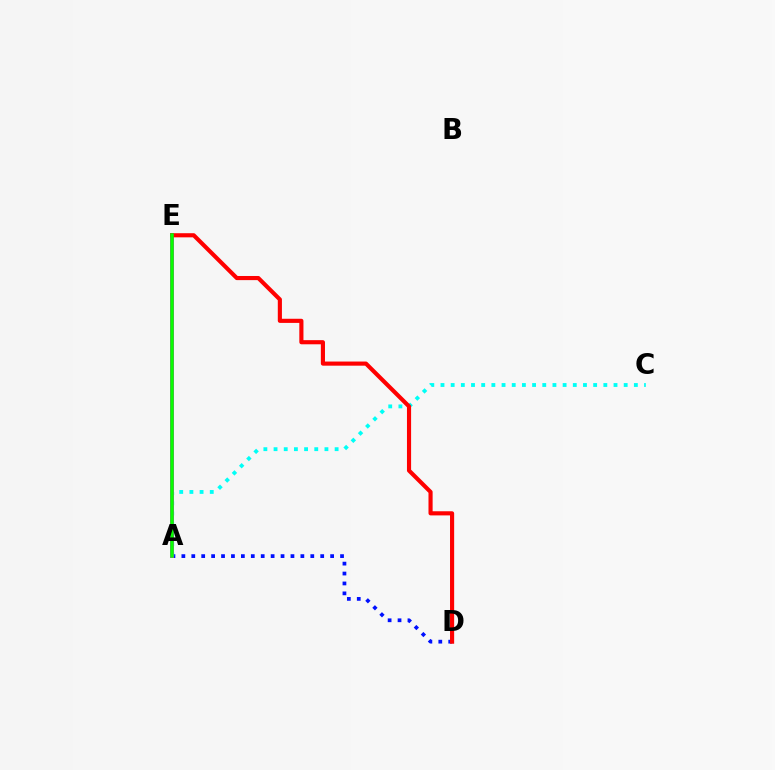{('A', 'D'): [{'color': '#0010ff', 'line_style': 'dotted', 'thickness': 2.69}], ('A', 'E'): [{'color': '#fcf500', 'line_style': 'solid', 'thickness': 2.03}, {'color': '#ee00ff', 'line_style': 'solid', 'thickness': 2.83}, {'color': '#08ff00', 'line_style': 'solid', 'thickness': 2.53}], ('A', 'C'): [{'color': '#00fff6', 'line_style': 'dotted', 'thickness': 2.77}], ('D', 'E'): [{'color': '#ff0000', 'line_style': 'solid', 'thickness': 2.97}]}